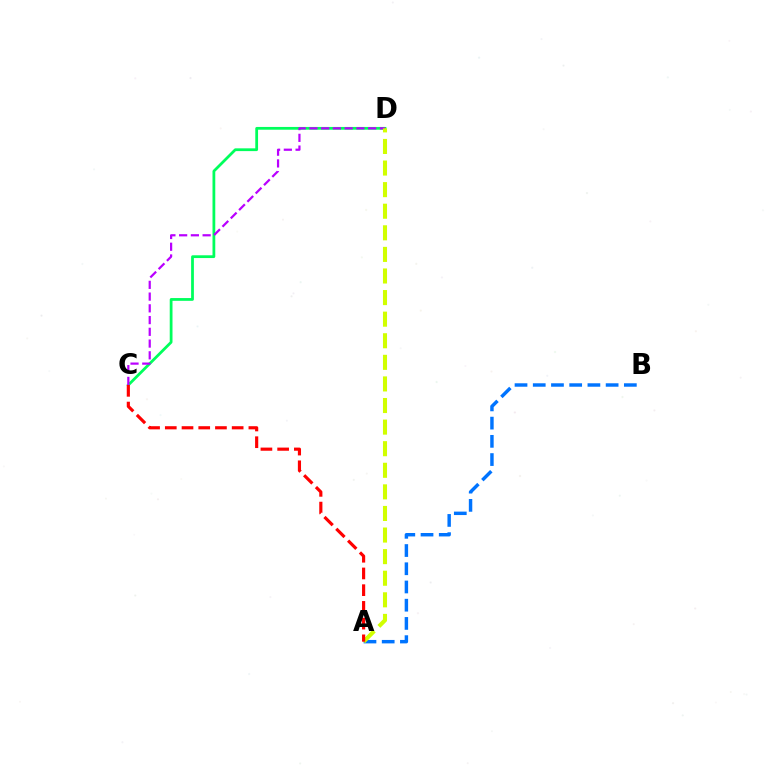{('A', 'B'): [{'color': '#0074ff', 'line_style': 'dashed', 'thickness': 2.48}], ('C', 'D'): [{'color': '#00ff5c', 'line_style': 'solid', 'thickness': 2.0}, {'color': '#b900ff', 'line_style': 'dashed', 'thickness': 1.6}], ('A', 'D'): [{'color': '#d1ff00', 'line_style': 'dashed', 'thickness': 2.93}], ('A', 'C'): [{'color': '#ff0000', 'line_style': 'dashed', 'thickness': 2.27}]}